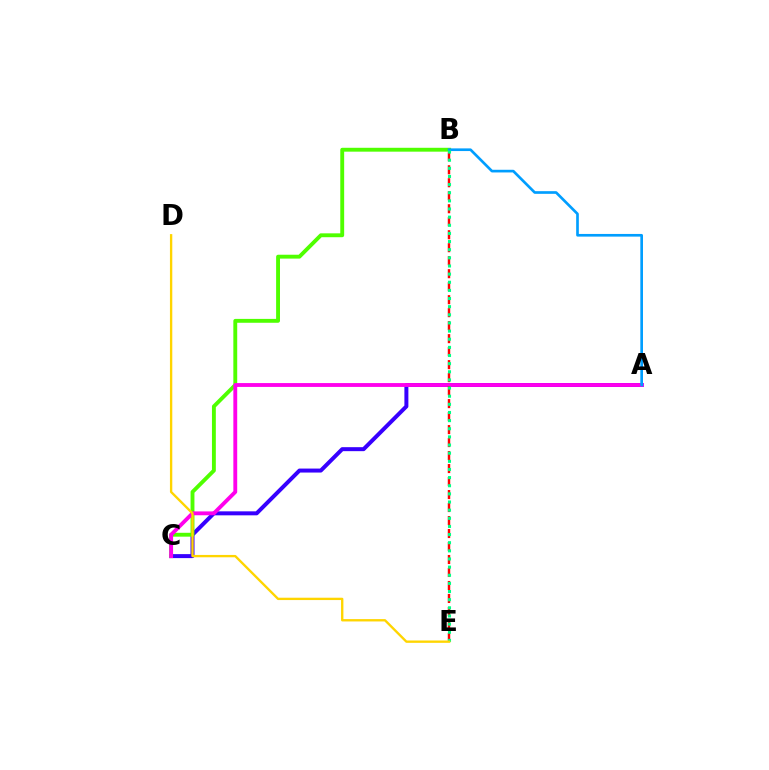{('A', 'C'): [{'color': '#3700ff', 'line_style': 'solid', 'thickness': 2.87}, {'color': '#ff00ed', 'line_style': 'solid', 'thickness': 2.77}], ('B', 'C'): [{'color': '#4fff00', 'line_style': 'solid', 'thickness': 2.79}], ('B', 'E'): [{'color': '#ff0000', 'line_style': 'dashed', 'thickness': 1.76}, {'color': '#00ff86', 'line_style': 'dotted', 'thickness': 2.21}], ('A', 'B'): [{'color': '#009eff', 'line_style': 'solid', 'thickness': 1.92}], ('D', 'E'): [{'color': '#ffd500', 'line_style': 'solid', 'thickness': 1.69}]}